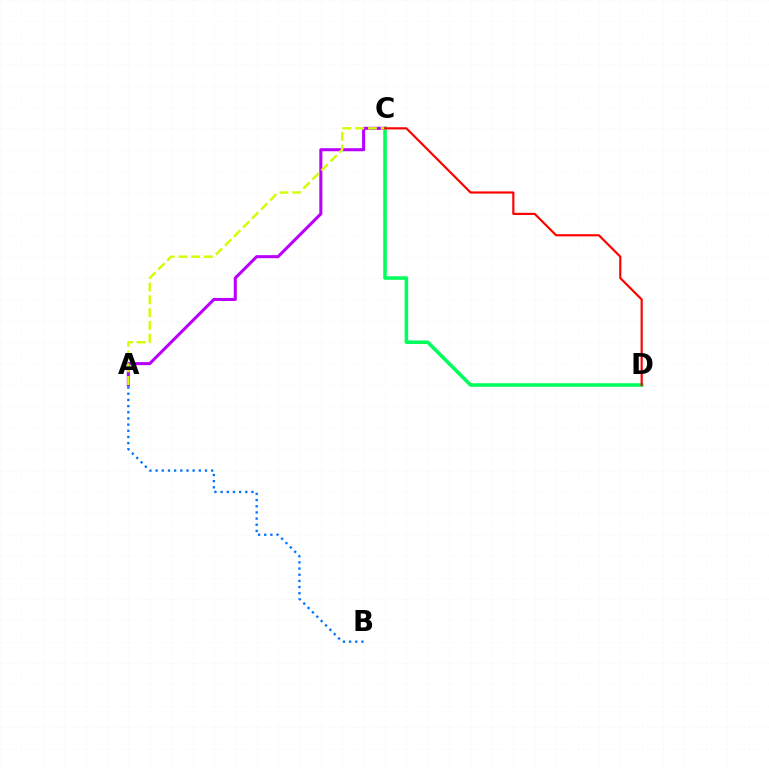{('A', 'C'): [{'color': '#b900ff', 'line_style': 'solid', 'thickness': 2.2}, {'color': '#d1ff00', 'line_style': 'dashed', 'thickness': 1.73}], ('C', 'D'): [{'color': '#00ff5c', 'line_style': 'solid', 'thickness': 2.57}, {'color': '#ff0000', 'line_style': 'solid', 'thickness': 1.56}], ('A', 'B'): [{'color': '#0074ff', 'line_style': 'dotted', 'thickness': 1.68}]}